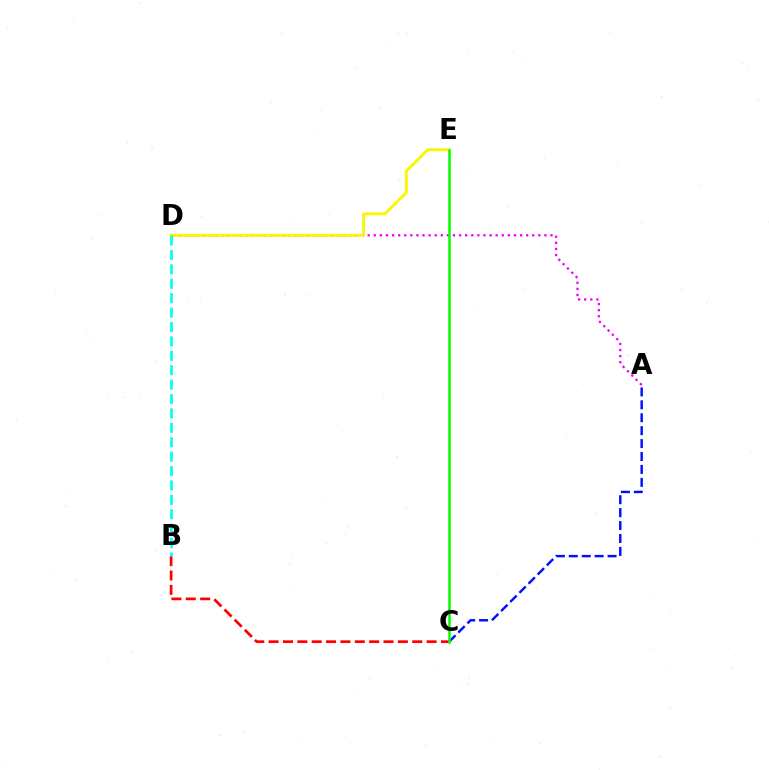{('A', 'D'): [{'color': '#ee00ff', 'line_style': 'dotted', 'thickness': 1.66}], ('A', 'C'): [{'color': '#0010ff', 'line_style': 'dashed', 'thickness': 1.76}], ('D', 'E'): [{'color': '#fcf500', 'line_style': 'solid', 'thickness': 2.05}], ('B', 'C'): [{'color': '#ff0000', 'line_style': 'dashed', 'thickness': 1.95}], ('C', 'E'): [{'color': '#08ff00', 'line_style': 'solid', 'thickness': 1.84}], ('B', 'D'): [{'color': '#00fff6', 'line_style': 'dashed', 'thickness': 1.96}]}